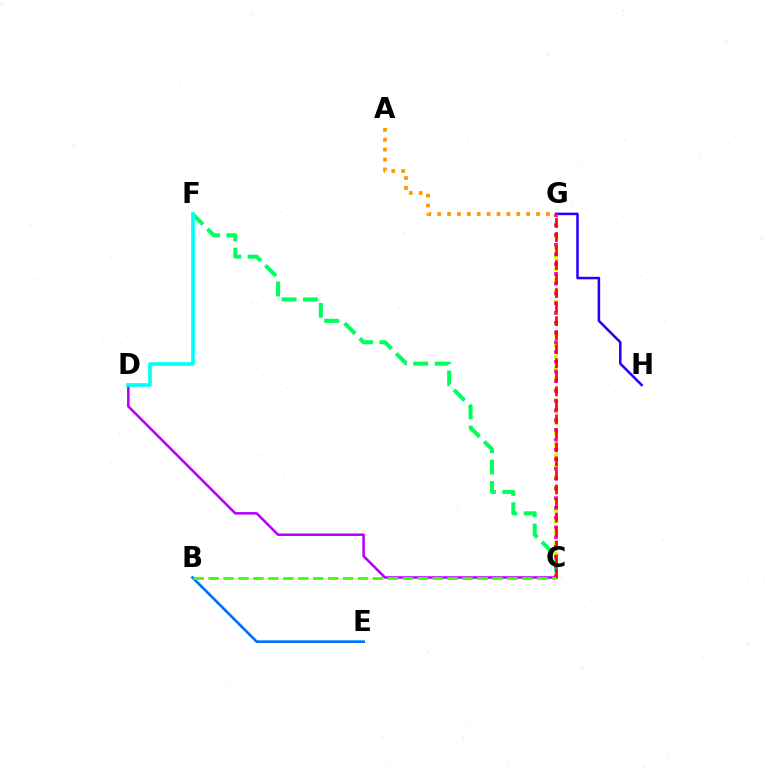{('C', 'F'): [{'color': '#00ff5c', 'line_style': 'dashed', 'thickness': 2.9}], ('G', 'H'): [{'color': '#2500ff', 'line_style': 'solid', 'thickness': 1.82}], ('C', 'G'): [{'color': '#d1ff00', 'line_style': 'dotted', 'thickness': 2.98}, {'color': '#ff00ac', 'line_style': 'dotted', 'thickness': 2.65}, {'color': '#ff0000', 'line_style': 'dashed', 'thickness': 1.91}], ('A', 'G'): [{'color': '#ff9400', 'line_style': 'dotted', 'thickness': 2.68}], ('C', 'D'): [{'color': '#b900ff', 'line_style': 'solid', 'thickness': 1.85}], ('D', 'F'): [{'color': '#00fff6', 'line_style': 'solid', 'thickness': 2.62}], ('B', 'E'): [{'color': '#0074ff', 'line_style': 'solid', 'thickness': 1.94}], ('B', 'C'): [{'color': '#3dff00', 'line_style': 'dashed', 'thickness': 2.03}]}